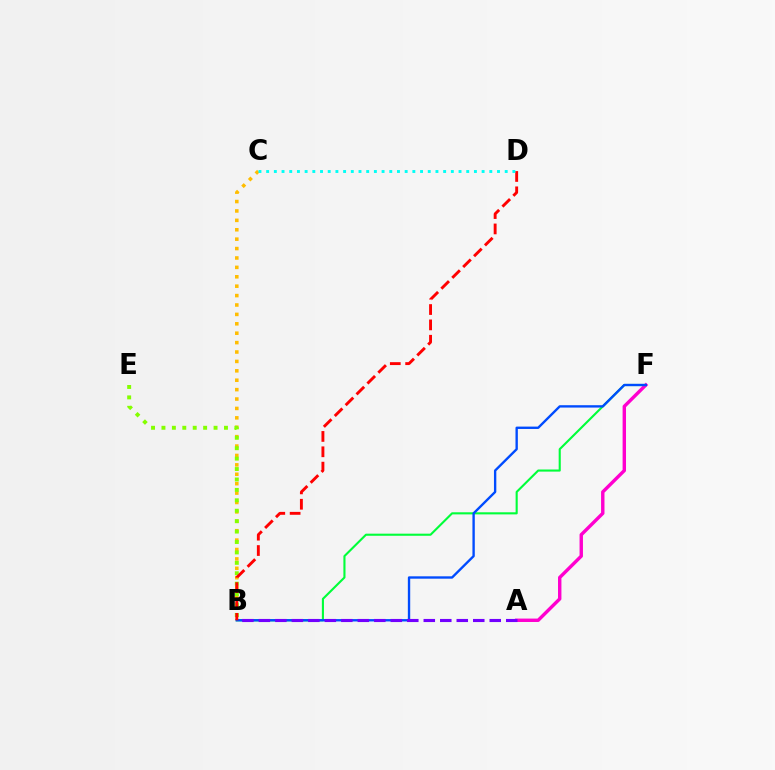{('A', 'F'): [{'color': '#ff00cf', 'line_style': 'solid', 'thickness': 2.46}], ('B', 'F'): [{'color': '#00ff39', 'line_style': 'solid', 'thickness': 1.52}, {'color': '#004bff', 'line_style': 'solid', 'thickness': 1.7}], ('B', 'C'): [{'color': '#ffbd00', 'line_style': 'dotted', 'thickness': 2.56}], ('A', 'B'): [{'color': '#7200ff', 'line_style': 'dashed', 'thickness': 2.24}], ('B', 'E'): [{'color': '#84ff00', 'line_style': 'dotted', 'thickness': 2.83}], ('B', 'D'): [{'color': '#ff0000', 'line_style': 'dashed', 'thickness': 2.09}], ('C', 'D'): [{'color': '#00fff6', 'line_style': 'dotted', 'thickness': 2.09}]}